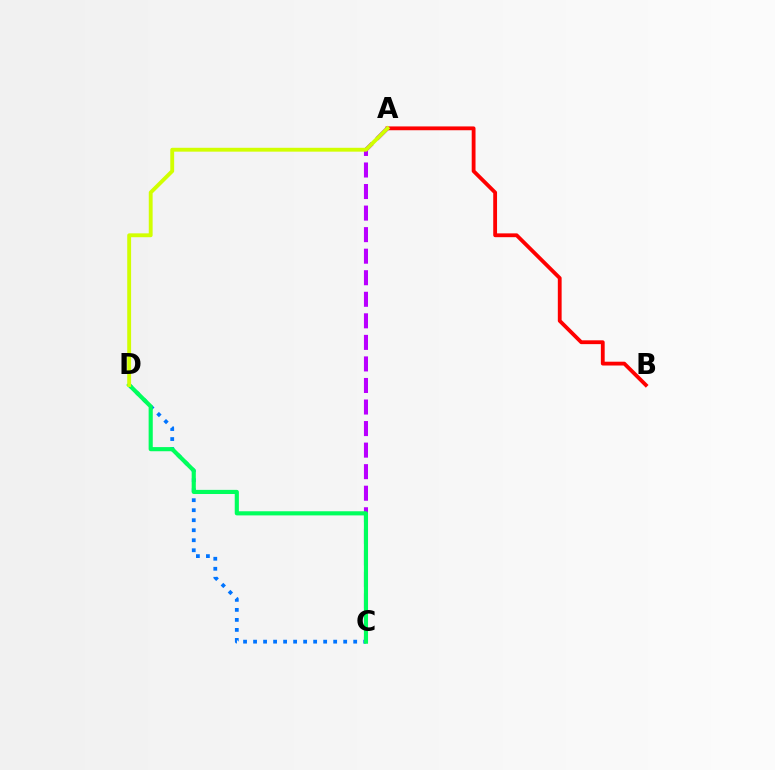{('A', 'B'): [{'color': '#ff0000', 'line_style': 'solid', 'thickness': 2.75}], ('C', 'D'): [{'color': '#0074ff', 'line_style': 'dotted', 'thickness': 2.72}, {'color': '#00ff5c', 'line_style': 'solid', 'thickness': 2.98}], ('A', 'C'): [{'color': '#b900ff', 'line_style': 'dashed', 'thickness': 2.93}], ('A', 'D'): [{'color': '#d1ff00', 'line_style': 'solid', 'thickness': 2.78}]}